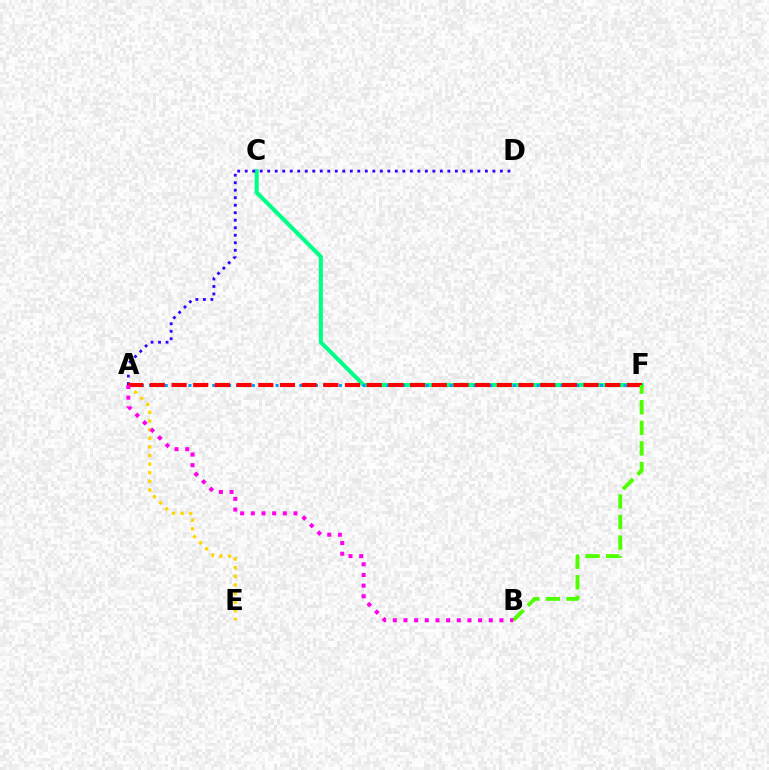{('A', 'E'): [{'color': '#ffd500', 'line_style': 'dotted', 'thickness': 2.35}], ('C', 'F'): [{'color': '#00ff86', 'line_style': 'solid', 'thickness': 2.94}], ('A', 'F'): [{'color': '#009eff', 'line_style': 'dotted', 'thickness': 2.15}, {'color': '#ff0000', 'line_style': 'dashed', 'thickness': 2.95}], ('A', 'D'): [{'color': '#3700ff', 'line_style': 'dotted', 'thickness': 2.04}], ('B', 'F'): [{'color': '#4fff00', 'line_style': 'dashed', 'thickness': 2.8}], ('A', 'B'): [{'color': '#ff00ed', 'line_style': 'dotted', 'thickness': 2.9}]}